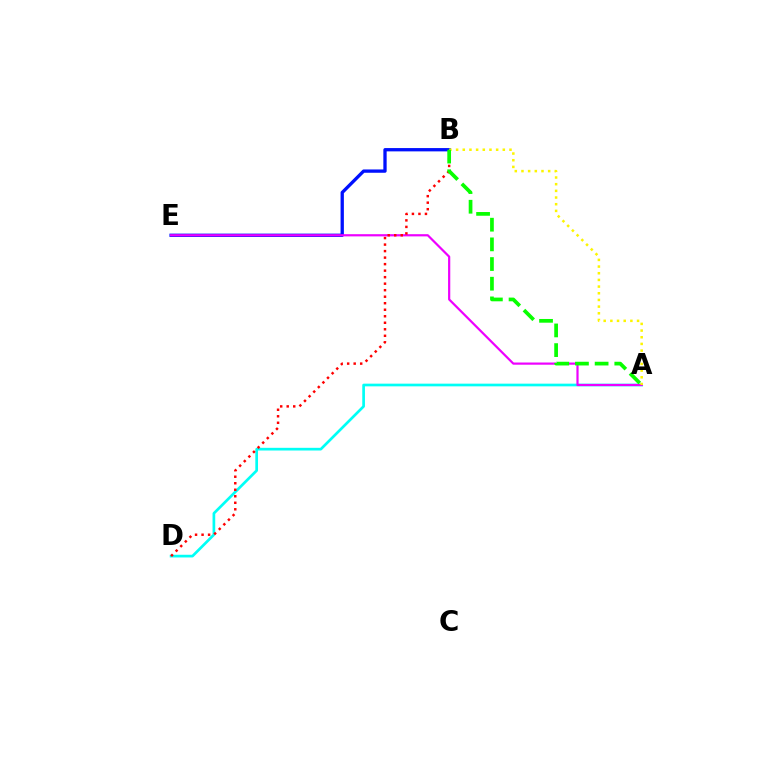{('A', 'D'): [{'color': '#00fff6', 'line_style': 'solid', 'thickness': 1.94}], ('B', 'E'): [{'color': '#0010ff', 'line_style': 'solid', 'thickness': 2.38}], ('A', 'E'): [{'color': '#ee00ff', 'line_style': 'solid', 'thickness': 1.59}], ('A', 'B'): [{'color': '#fcf500', 'line_style': 'dotted', 'thickness': 1.81}, {'color': '#08ff00', 'line_style': 'dashed', 'thickness': 2.67}], ('B', 'D'): [{'color': '#ff0000', 'line_style': 'dotted', 'thickness': 1.77}]}